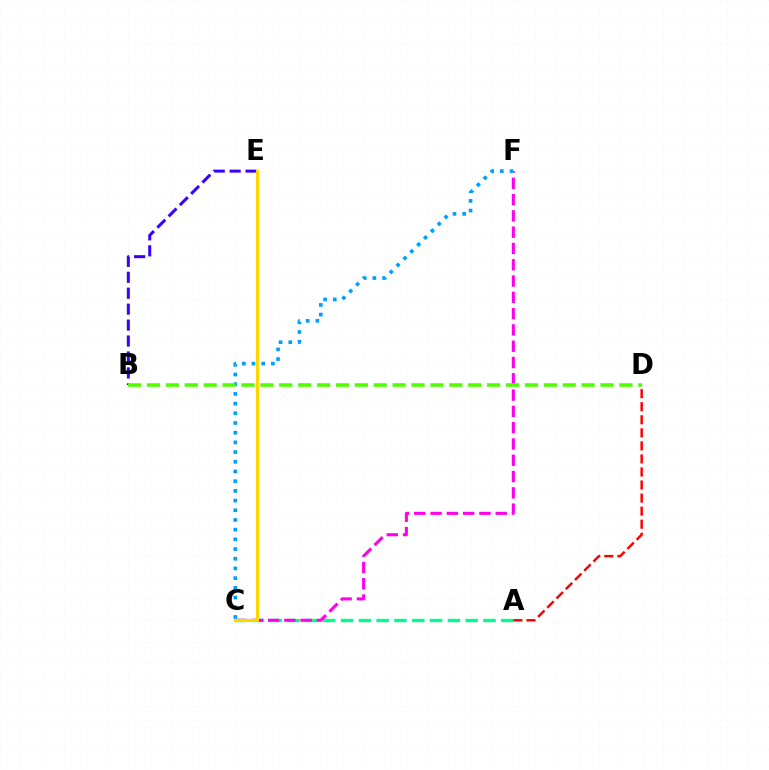{('B', 'E'): [{'color': '#3700ff', 'line_style': 'dashed', 'thickness': 2.17}], ('A', 'C'): [{'color': '#00ff86', 'line_style': 'dashed', 'thickness': 2.42}], ('C', 'F'): [{'color': '#ff00ed', 'line_style': 'dashed', 'thickness': 2.21}, {'color': '#009eff', 'line_style': 'dotted', 'thickness': 2.63}], ('A', 'D'): [{'color': '#ff0000', 'line_style': 'dashed', 'thickness': 1.77}], ('C', 'E'): [{'color': '#ffd500', 'line_style': 'solid', 'thickness': 2.24}], ('B', 'D'): [{'color': '#4fff00', 'line_style': 'dashed', 'thickness': 2.57}]}